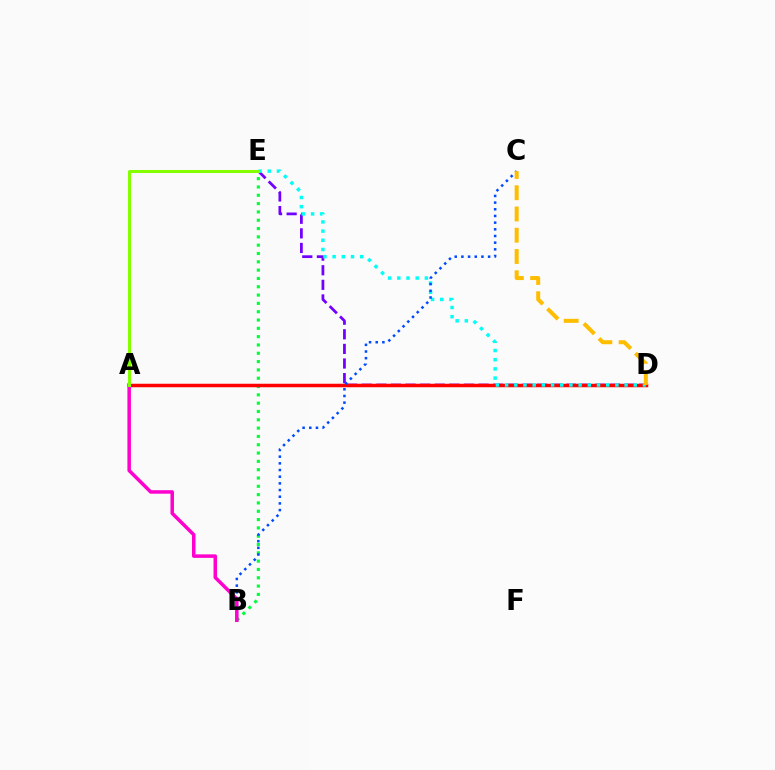{('B', 'E'): [{'color': '#00ff39', 'line_style': 'dotted', 'thickness': 2.26}], ('D', 'E'): [{'color': '#7200ff', 'line_style': 'dashed', 'thickness': 1.98}, {'color': '#00fff6', 'line_style': 'dotted', 'thickness': 2.5}], ('A', 'D'): [{'color': '#ff0000', 'line_style': 'solid', 'thickness': 2.52}], ('B', 'C'): [{'color': '#004bff', 'line_style': 'dotted', 'thickness': 1.81}], ('A', 'B'): [{'color': '#ff00cf', 'line_style': 'solid', 'thickness': 2.53}], ('A', 'E'): [{'color': '#84ff00', 'line_style': 'solid', 'thickness': 2.17}], ('C', 'D'): [{'color': '#ffbd00', 'line_style': 'dashed', 'thickness': 2.89}]}